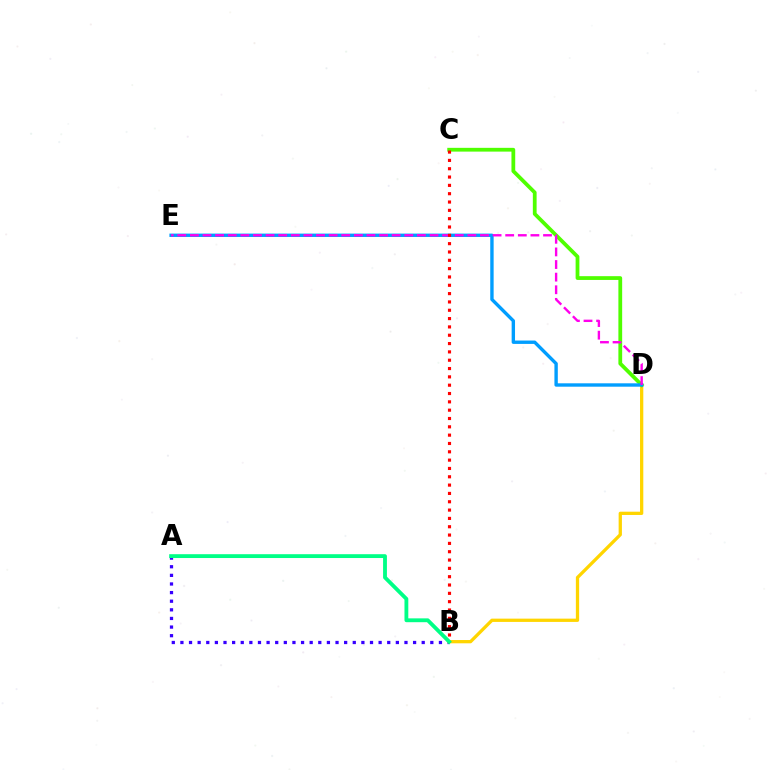{('A', 'B'): [{'color': '#3700ff', 'line_style': 'dotted', 'thickness': 2.34}, {'color': '#00ff86', 'line_style': 'solid', 'thickness': 2.76}], ('B', 'D'): [{'color': '#ffd500', 'line_style': 'solid', 'thickness': 2.36}], ('C', 'D'): [{'color': '#4fff00', 'line_style': 'solid', 'thickness': 2.72}], ('D', 'E'): [{'color': '#009eff', 'line_style': 'solid', 'thickness': 2.43}, {'color': '#ff00ed', 'line_style': 'dashed', 'thickness': 1.71}], ('B', 'C'): [{'color': '#ff0000', 'line_style': 'dotted', 'thickness': 2.26}]}